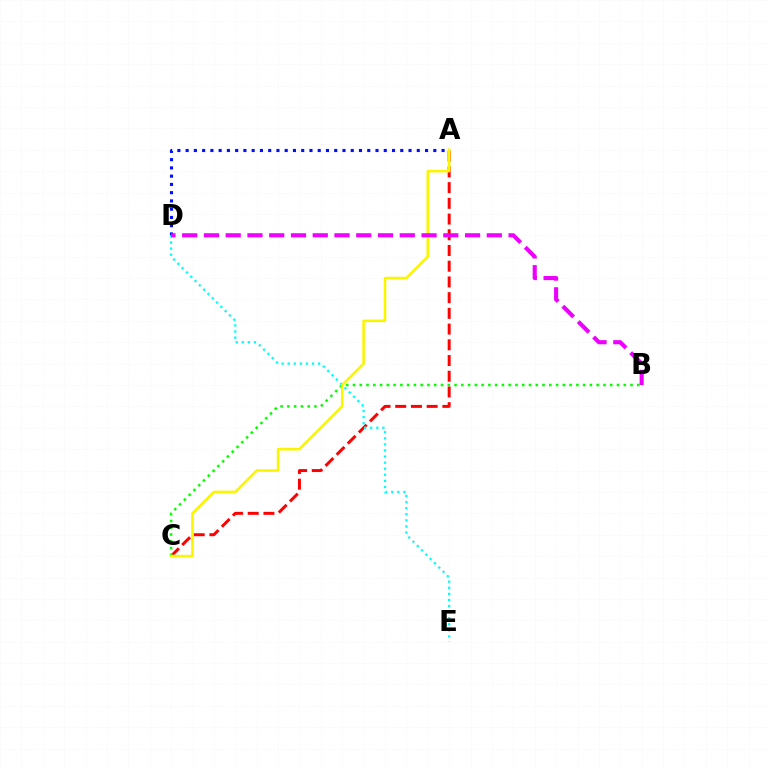{('A', 'C'): [{'color': '#ff0000', 'line_style': 'dashed', 'thickness': 2.14}, {'color': '#fcf500', 'line_style': 'solid', 'thickness': 1.87}], ('A', 'D'): [{'color': '#0010ff', 'line_style': 'dotted', 'thickness': 2.24}], ('D', 'E'): [{'color': '#00fff6', 'line_style': 'dotted', 'thickness': 1.65}], ('B', 'C'): [{'color': '#08ff00', 'line_style': 'dotted', 'thickness': 1.84}], ('B', 'D'): [{'color': '#ee00ff', 'line_style': 'dashed', 'thickness': 2.96}]}